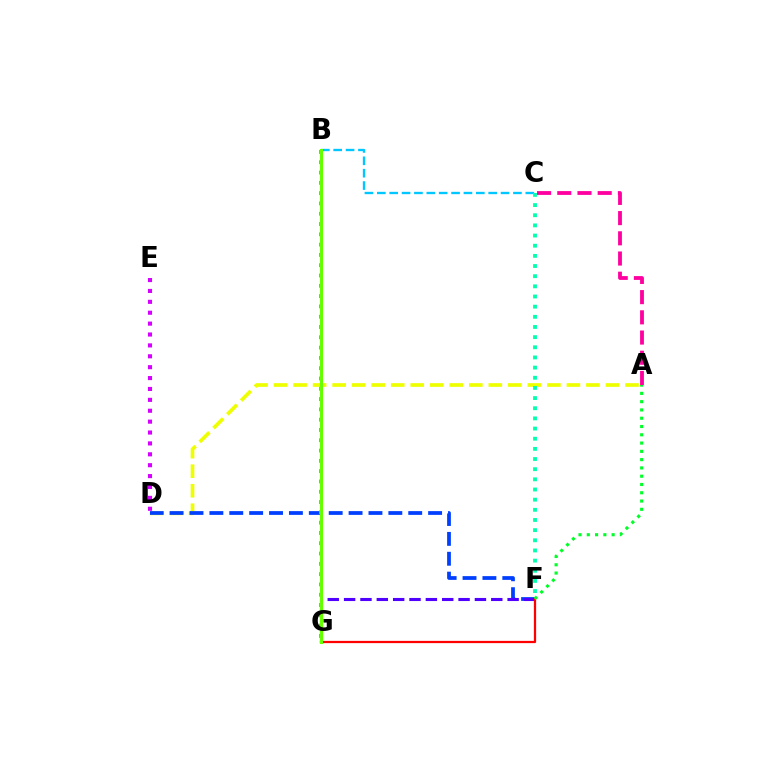{('B', 'C'): [{'color': '#00c7ff', 'line_style': 'dashed', 'thickness': 1.68}], ('D', 'E'): [{'color': '#d600ff', 'line_style': 'dotted', 'thickness': 2.96}], ('A', 'D'): [{'color': '#eeff00', 'line_style': 'dashed', 'thickness': 2.65}], ('D', 'F'): [{'color': '#003fff', 'line_style': 'dashed', 'thickness': 2.7}], ('F', 'G'): [{'color': '#4f00ff', 'line_style': 'dashed', 'thickness': 2.22}, {'color': '#ff0000', 'line_style': 'solid', 'thickness': 1.62}], ('A', 'F'): [{'color': '#00ff27', 'line_style': 'dotted', 'thickness': 2.25}], ('B', 'G'): [{'color': '#ff8800', 'line_style': 'dotted', 'thickness': 2.8}, {'color': '#66ff00', 'line_style': 'solid', 'thickness': 2.2}], ('A', 'C'): [{'color': '#ff00a0', 'line_style': 'dashed', 'thickness': 2.74}], ('C', 'F'): [{'color': '#00ffaf', 'line_style': 'dotted', 'thickness': 2.76}]}